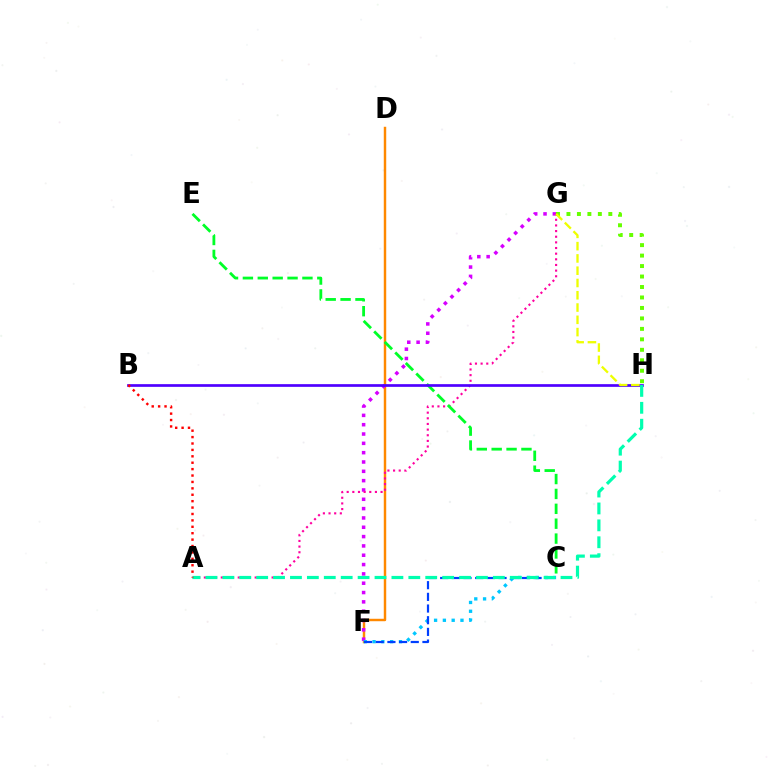{('D', 'F'): [{'color': '#ff8800', 'line_style': 'solid', 'thickness': 1.76}], ('F', 'G'): [{'color': '#d600ff', 'line_style': 'dotted', 'thickness': 2.53}], ('A', 'G'): [{'color': '#ff00a0', 'line_style': 'dotted', 'thickness': 1.53}], ('C', 'E'): [{'color': '#00ff27', 'line_style': 'dashed', 'thickness': 2.02}], ('C', 'F'): [{'color': '#00c7ff', 'line_style': 'dotted', 'thickness': 2.39}, {'color': '#003fff', 'line_style': 'dashed', 'thickness': 1.59}], ('B', 'H'): [{'color': '#4f00ff', 'line_style': 'solid', 'thickness': 1.95}], ('G', 'H'): [{'color': '#66ff00', 'line_style': 'dotted', 'thickness': 2.84}, {'color': '#eeff00', 'line_style': 'dashed', 'thickness': 1.67}], ('A', 'H'): [{'color': '#00ffaf', 'line_style': 'dashed', 'thickness': 2.3}], ('A', 'B'): [{'color': '#ff0000', 'line_style': 'dotted', 'thickness': 1.74}]}